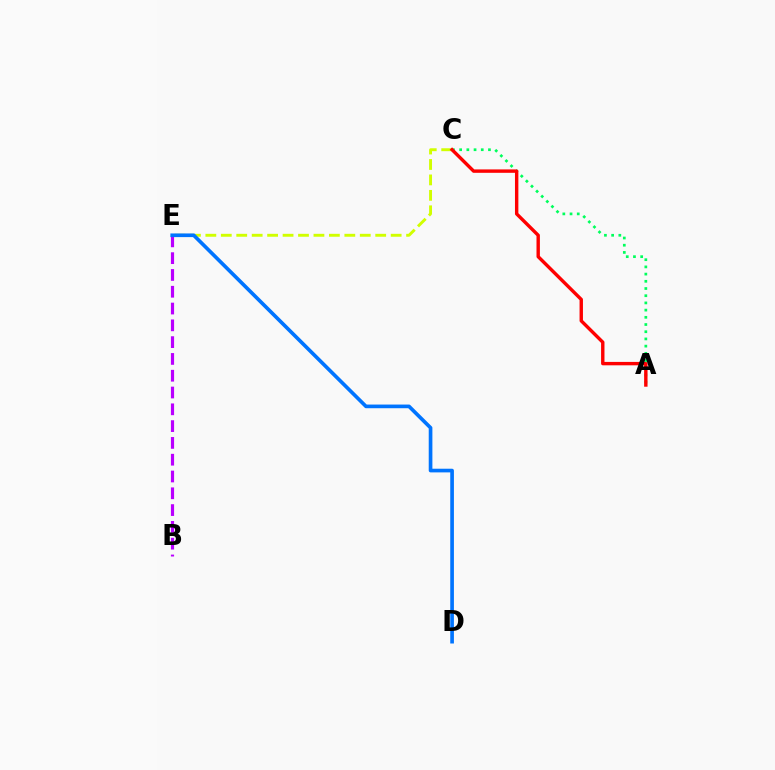{('C', 'E'): [{'color': '#d1ff00', 'line_style': 'dashed', 'thickness': 2.1}], ('A', 'C'): [{'color': '#00ff5c', 'line_style': 'dotted', 'thickness': 1.96}, {'color': '#ff0000', 'line_style': 'solid', 'thickness': 2.45}], ('B', 'E'): [{'color': '#b900ff', 'line_style': 'dashed', 'thickness': 2.28}], ('D', 'E'): [{'color': '#0074ff', 'line_style': 'solid', 'thickness': 2.64}]}